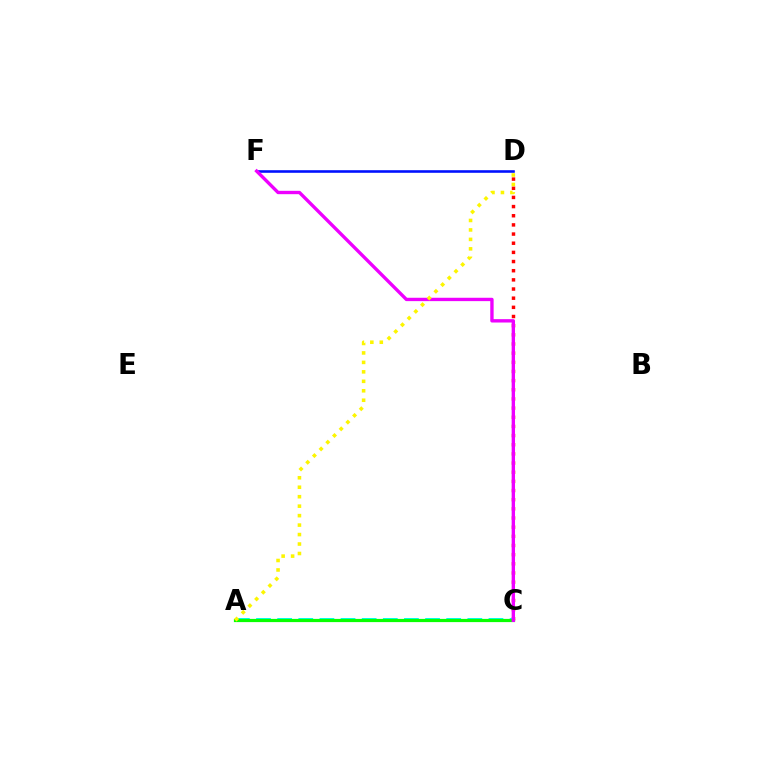{('C', 'D'): [{'color': '#ff0000', 'line_style': 'dotted', 'thickness': 2.49}], ('D', 'F'): [{'color': '#0010ff', 'line_style': 'solid', 'thickness': 1.87}], ('A', 'C'): [{'color': '#00fff6', 'line_style': 'dashed', 'thickness': 2.87}, {'color': '#08ff00', 'line_style': 'solid', 'thickness': 2.31}], ('C', 'F'): [{'color': '#ee00ff', 'line_style': 'solid', 'thickness': 2.42}], ('A', 'D'): [{'color': '#fcf500', 'line_style': 'dotted', 'thickness': 2.57}]}